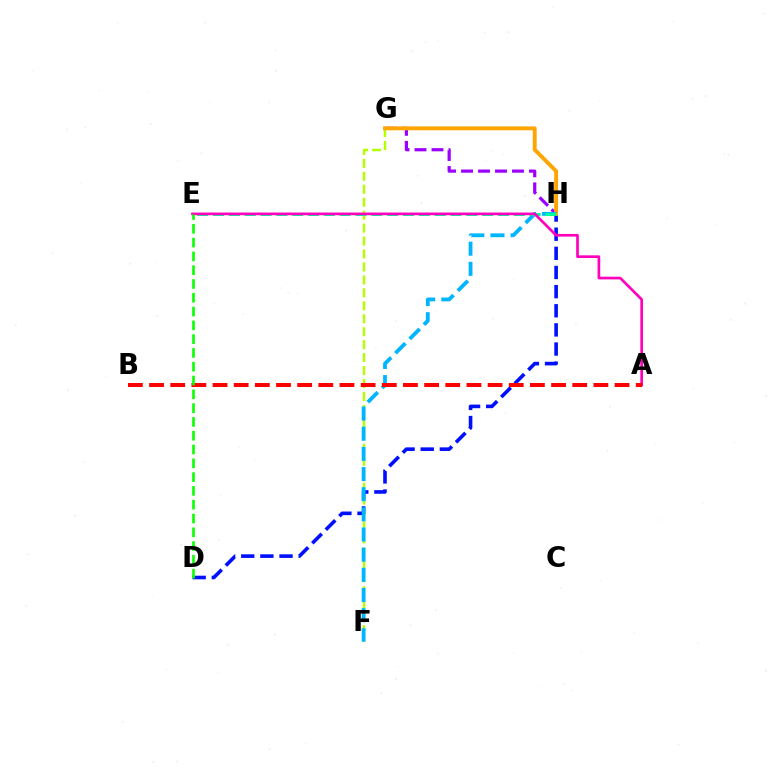{('G', 'H'): [{'color': '#9b00ff', 'line_style': 'dashed', 'thickness': 2.31}, {'color': '#ffa500', 'line_style': 'solid', 'thickness': 2.81}], ('D', 'H'): [{'color': '#0010ff', 'line_style': 'dashed', 'thickness': 2.6}], ('F', 'G'): [{'color': '#b3ff00', 'line_style': 'dashed', 'thickness': 1.76}], ('F', 'H'): [{'color': '#00b5ff', 'line_style': 'dashed', 'thickness': 2.74}], ('E', 'H'): [{'color': '#00ff9d', 'line_style': 'dashed', 'thickness': 2.15}], ('A', 'E'): [{'color': '#ff00bd', 'line_style': 'solid', 'thickness': 1.93}], ('A', 'B'): [{'color': '#ff0000', 'line_style': 'dashed', 'thickness': 2.87}], ('D', 'E'): [{'color': '#08ff00', 'line_style': 'dashed', 'thickness': 1.87}]}